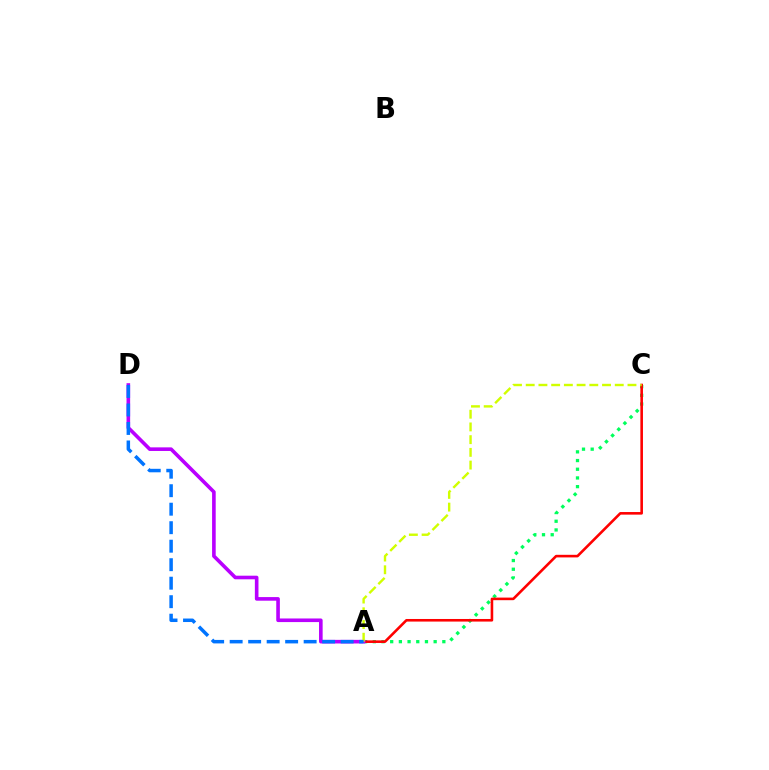{('A', 'C'): [{'color': '#00ff5c', 'line_style': 'dotted', 'thickness': 2.36}, {'color': '#ff0000', 'line_style': 'solid', 'thickness': 1.87}, {'color': '#d1ff00', 'line_style': 'dashed', 'thickness': 1.73}], ('A', 'D'): [{'color': '#b900ff', 'line_style': 'solid', 'thickness': 2.6}, {'color': '#0074ff', 'line_style': 'dashed', 'thickness': 2.51}]}